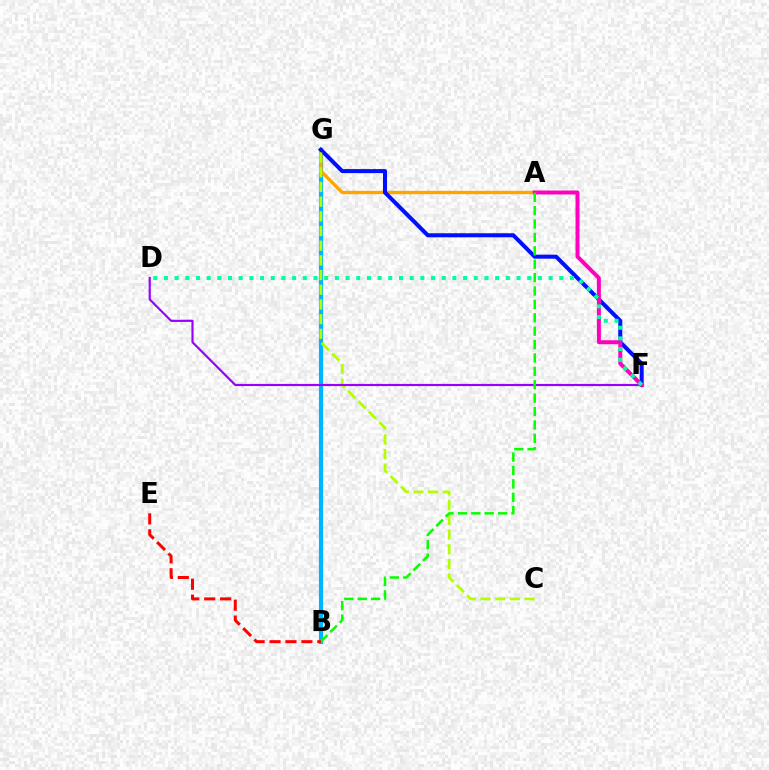{('B', 'G'): [{'color': '#00b5ff', 'line_style': 'solid', 'thickness': 3.0}], ('A', 'G'): [{'color': '#ffa500', 'line_style': 'solid', 'thickness': 2.44}], ('F', 'G'): [{'color': '#0010ff', 'line_style': 'solid', 'thickness': 2.91}], ('C', 'G'): [{'color': '#b3ff00', 'line_style': 'dashed', 'thickness': 1.99}], ('D', 'F'): [{'color': '#9b00ff', 'line_style': 'solid', 'thickness': 1.56}, {'color': '#00ff9d', 'line_style': 'dotted', 'thickness': 2.9}], ('A', 'F'): [{'color': '#ff00bd', 'line_style': 'solid', 'thickness': 2.85}], ('A', 'B'): [{'color': '#08ff00', 'line_style': 'dashed', 'thickness': 1.82}], ('B', 'E'): [{'color': '#ff0000', 'line_style': 'dashed', 'thickness': 2.16}]}